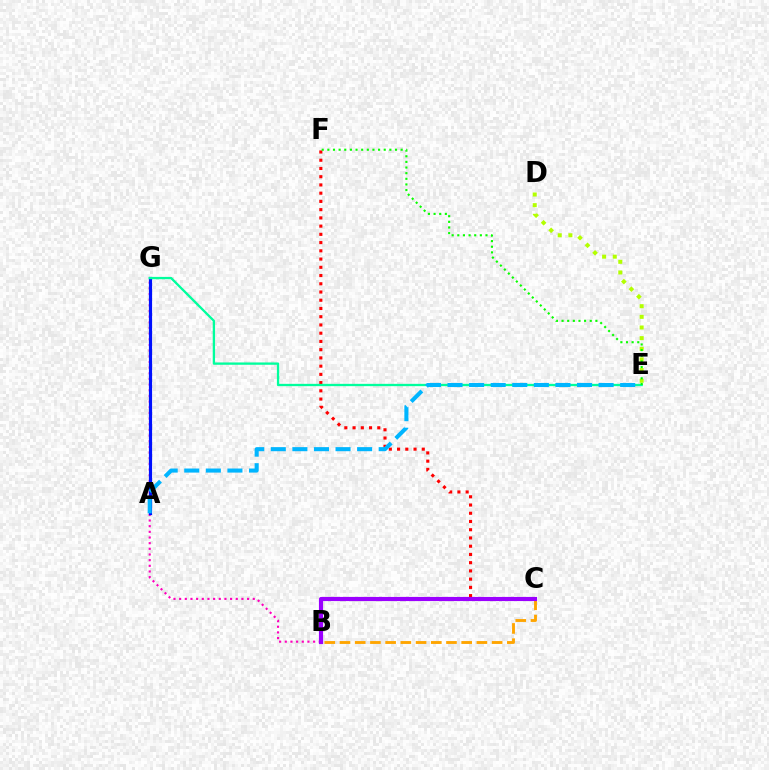{('B', 'C'): [{'color': '#ffa500', 'line_style': 'dashed', 'thickness': 2.07}, {'color': '#9b00ff', 'line_style': 'solid', 'thickness': 2.98}], ('B', 'G'): [{'color': '#ff00bd', 'line_style': 'dotted', 'thickness': 1.54}], ('D', 'E'): [{'color': '#b3ff00', 'line_style': 'dotted', 'thickness': 2.89}], ('C', 'F'): [{'color': '#ff0000', 'line_style': 'dotted', 'thickness': 2.24}], ('A', 'G'): [{'color': '#0010ff', 'line_style': 'solid', 'thickness': 2.28}], ('E', 'G'): [{'color': '#00ff9d', 'line_style': 'solid', 'thickness': 1.67}], ('A', 'E'): [{'color': '#00b5ff', 'line_style': 'dashed', 'thickness': 2.93}], ('E', 'F'): [{'color': '#08ff00', 'line_style': 'dotted', 'thickness': 1.53}]}